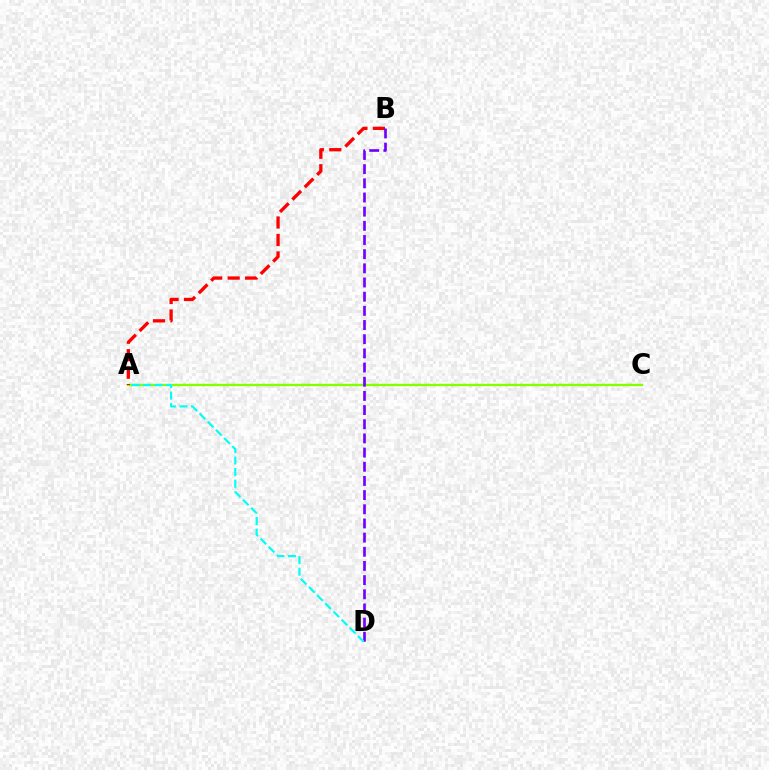{('A', 'C'): [{'color': '#84ff00', 'line_style': 'solid', 'thickness': 1.69}], ('A', 'B'): [{'color': '#ff0000', 'line_style': 'dashed', 'thickness': 2.38}], ('B', 'D'): [{'color': '#7200ff', 'line_style': 'dashed', 'thickness': 1.93}], ('A', 'D'): [{'color': '#00fff6', 'line_style': 'dashed', 'thickness': 1.57}]}